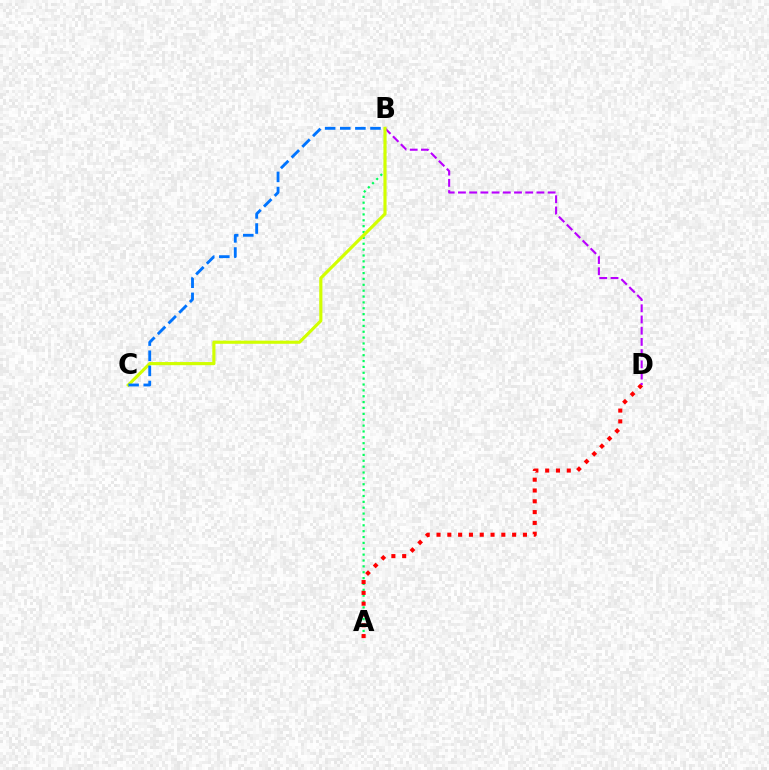{('A', 'B'): [{'color': '#00ff5c', 'line_style': 'dotted', 'thickness': 1.59}], ('A', 'D'): [{'color': '#ff0000', 'line_style': 'dotted', 'thickness': 2.93}], ('B', 'D'): [{'color': '#b900ff', 'line_style': 'dashed', 'thickness': 1.52}], ('B', 'C'): [{'color': '#d1ff00', 'line_style': 'solid', 'thickness': 2.26}, {'color': '#0074ff', 'line_style': 'dashed', 'thickness': 2.05}]}